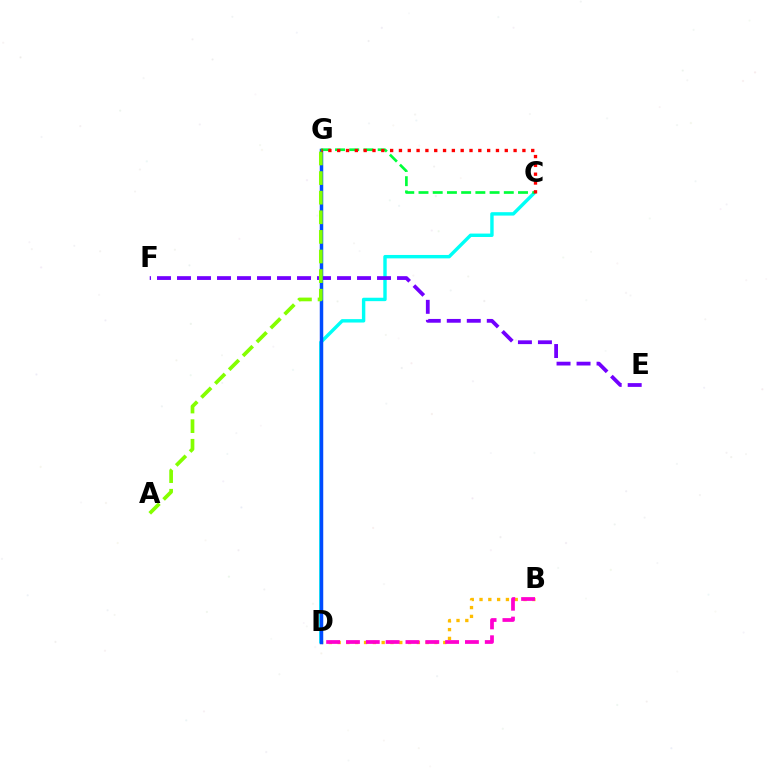{('C', 'D'): [{'color': '#00fff6', 'line_style': 'solid', 'thickness': 2.46}], ('E', 'F'): [{'color': '#7200ff', 'line_style': 'dashed', 'thickness': 2.72}], ('B', 'D'): [{'color': '#ffbd00', 'line_style': 'dotted', 'thickness': 2.39}, {'color': '#ff00cf', 'line_style': 'dashed', 'thickness': 2.69}], ('D', 'G'): [{'color': '#004bff', 'line_style': 'solid', 'thickness': 2.5}], ('A', 'G'): [{'color': '#84ff00', 'line_style': 'dashed', 'thickness': 2.66}], ('C', 'G'): [{'color': '#00ff39', 'line_style': 'dashed', 'thickness': 1.93}, {'color': '#ff0000', 'line_style': 'dotted', 'thickness': 2.4}]}